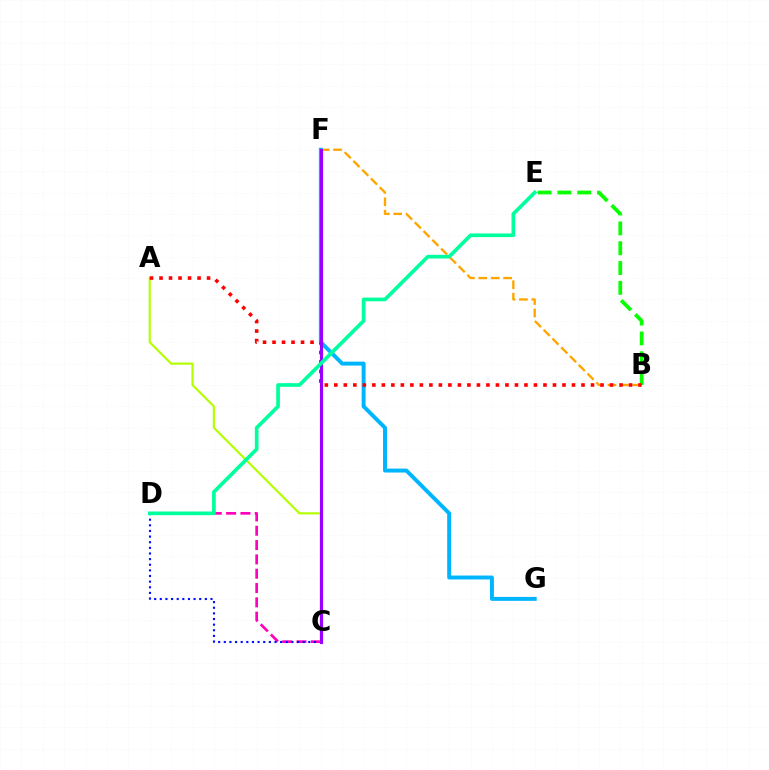{('C', 'D'): [{'color': '#ff00bd', 'line_style': 'dashed', 'thickness': 1.95}, {'color': '#0010ff', 'line_style': 'dotted', 'thickness': 1.53}], ('B', 'E'): [{'color': '#08ff00', 'line_style': 'dashed', 'thickness': 2.69}], ('B', 'F'): [{'color': '#ffa500', 'line_style': 'dashed', 'thickness': 1.69}], ('A', 'C'): [{'color': '#b3ff00', 'line_style': 'solid', 'thickness': 1.55}], ('F', 'G'): [{'color': '#00b5ff', 'line_style': 'solid', 'thickness': 2.84}], ('A', 'B'): [{'color': '#ff0000', 'line_style': 'dotted', 'thickness': 2.58}], ('C', 'F'): [{'color': '#9b00ff', 'line_style': 'solid', 'thickness': 2.24}], ('D', 'E'): [{'color': '#00ff9d', 'line_style': 'solid', 'thickness': 2.65}]}